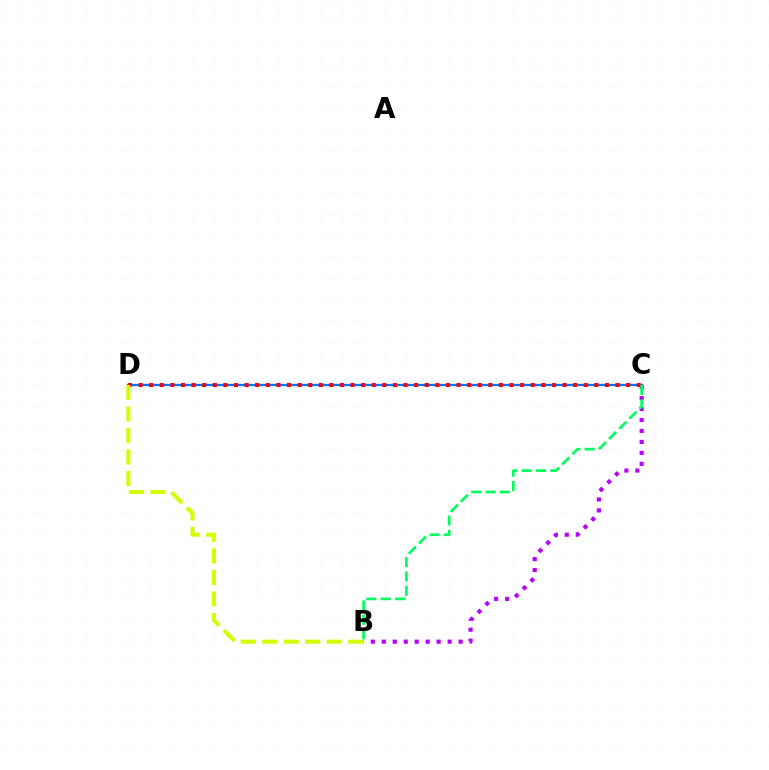{('B', 'C'): [{'color': '#b900ff', 'line_style': 'dotted', 'thickness': 2.98}, {'color': '#00ff5c', 'line_style': 'dashed', 'thickness': 1.95}], ('C', 'D'): [{'color': '#0074ff', 'line_style': 'solid', 'thickness': 1.66}, {'color': '#ff0000', 'line_style': 'dotted', 'thickness': 2.88}], ('B', 'D'): [{'color': '#d1ff00', 'line_style': 'dashed', 'thickness': 2.92}]}